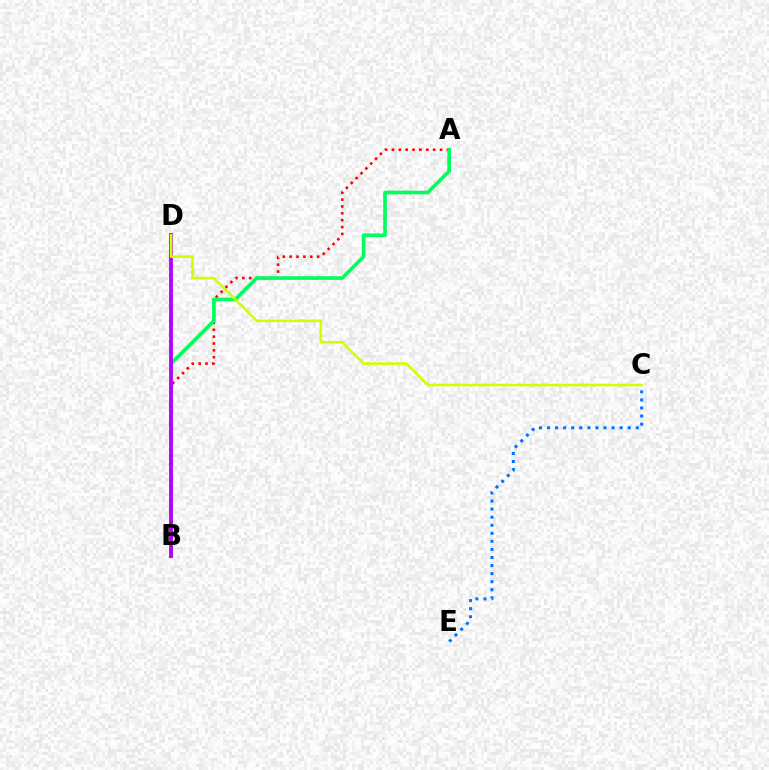{('A', 'B'): [{'color': '#ff0000', 'line_style': 'dotted', 'thickness': 1.87}, {'color': '#00ff5c', 'line_style': 'solid', 'thickness': 2.64}], ('B', 'D'): [{'color': '#b900ff', 'line_style': 'solid', 'thickness': 2.75}], ('C', 'E'): [{'color': '#0074ff', 'line_style': 'dotted', 'thickness': 2.19}], ('C', 'D'): [{'color': '#d1ff00', 'line_style': 'solid', 'thickness': 1.86}]}